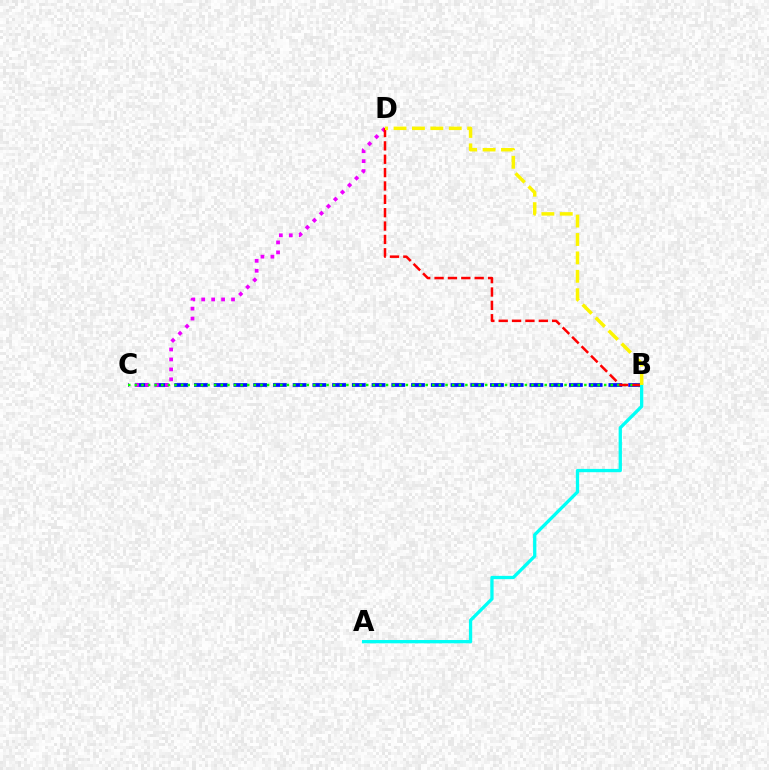{('B', 'C'): [{'color': '#0010ff', 'line_style': 'dashed', 'thickness': 2.68}, {'color': '#08ff00', 'line_style': 'dotted', 'thickness': 1.8}], ('C', 'D'): [{'color': '#ee00ff', 'line_style': 'dotted', 'thickness': 2.7}], ('B', 'D'): [{'color': '#ff0000', 'line_style': 'dashed', 'thickness': 1.82}, {'color': '#fcf500', 'line_style': 'dashed', 'thickness': 2.5}], ('A', 'B'): [{'color': '#00fff6', 'line_style': 'solid', 'thickness': 2.37}]}